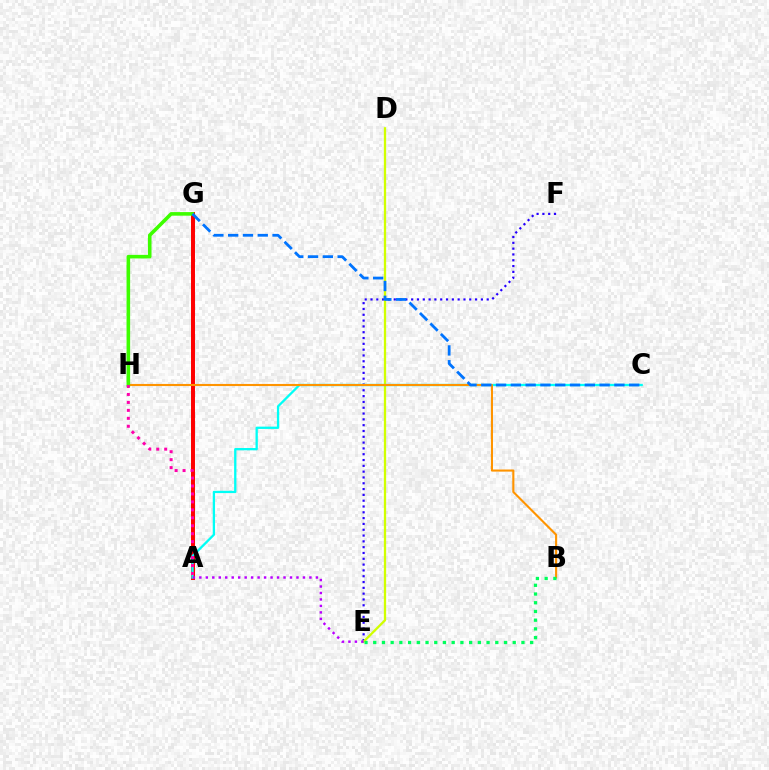{('E', 'F'): [{'color': '#2500ff', 'line_style': 'dotted', 'thickness': 1.58}], ('D', 'E'): [{'color': '#d1ff00', 'line_style': 'solid', 'thickness': 1.65}], ('A', 'G'): [{'color': '#ff0000', 'line_style': 'solid', 'thickness': 2.86}], ('A', 'C'): [{'color': '#00fff6', 'line_style': 'solid', 'thickness': 1.66}], ('B', 'H'): [{'color': '#ff9400', 'line_style': 'solid', 'thickness': 1.52}], ('B', 'E'): [{'color': '#00ff5c', 'line_style': 'dotted', 'thickness': 2.37}], ('G', 'H'): [{'color': '#3dff00', 'line_style': 'solid', 'thickness': 2.58}], ('C', 'G'): [{'color': '#0074ff', 'line_style': 'dashed', 'thickness': 2.01}], ('A', 'H'): [{'color': '#ff00ac', 'line_style': 'dotted', 'thickness': 2.16}], ('A', 'E'): [{'color': '#b900ff', 'line_style': 'dotted', 'thickness': 1.76}]}